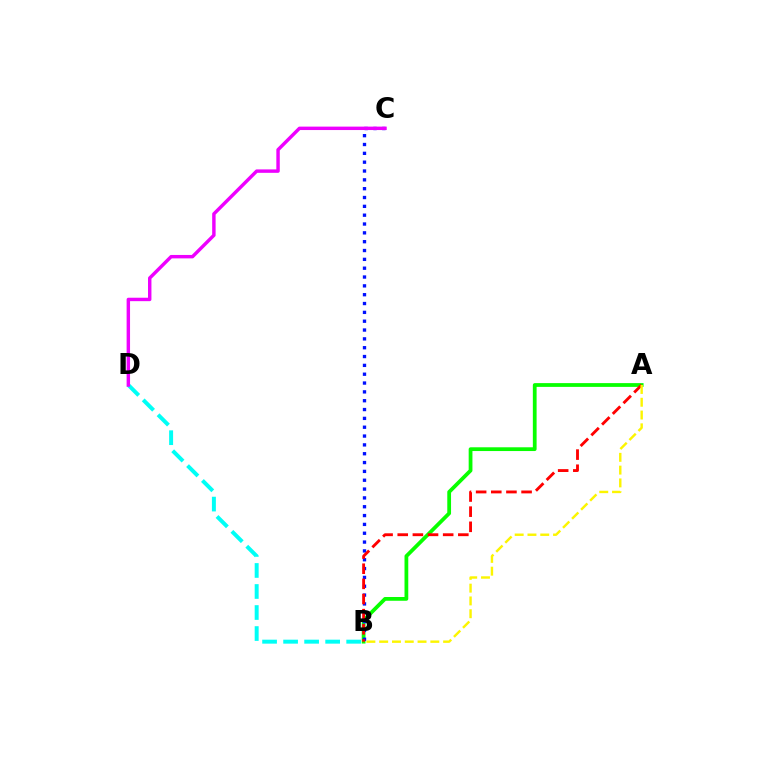{('B', 'D'): [{'color': '#00fff6', 'line_style': 'dashed', 'thickness': 2.86}], ('A', 'B'): [{'color': '#08ff00', 'line_style': 'solid', 'thickness': 2.71}, {'color': '#ff0000', 'line_style': 'dashed', 'thickness': 2.06}, {'color': '#fcf500', 'line_style': 'dashed', 'thickness': 1.74}], ('B', 'C'): [{'color': '#0010ff', 'line_style': 'dotted', 'thickness': 2.4}], ('C', 'D'): [{'color': '#ee00ff', 'line_style': 'solid', 'thickness': 2.47}]}